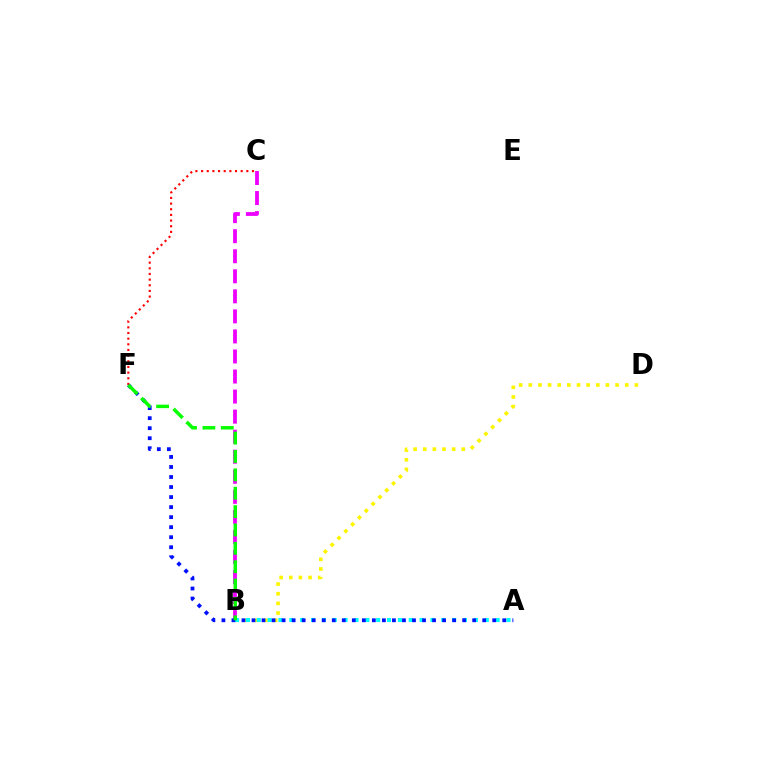{('B', 'D'): [{'color': '#fcf500', 'line_style': 'dotted', 'thickness': 2.62}], ('C', 'F'): [{'color': '#ff0000', 'line_style': 'dotted', 'thickness': 1.54}], ('A', 'B'): [{'color': '#00fff6', 'line_style': 'dotted', 'thickness': 2.95}], ('B', 'C'): [{'color': '#ee00ff', 'line_style': 'dashed', 'thickness': 2.72}], ('A', 'F'): [{'color': '#0010ff', 'line_style': 'dotted', 'thickness': 2.73}], ('B', 'F'): [{'color': '#08ff00', 'line_style': 'dashed', 'thickness': 2.5}]}